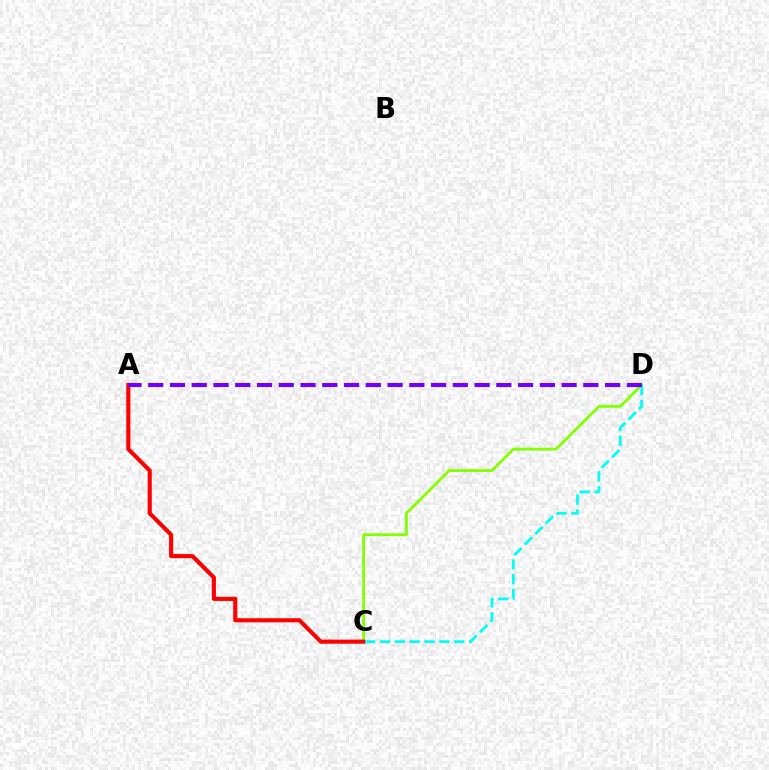{('C', 'D'): [{'color': '#84ff00', 'line_style': 'solid', 'thickness': 2.02}, {'color': '#00fff6', 'line_style': 'dashed', 'thickness': 2.02}], ('A', 'C'): [{'color': '#ff0000', 'line_style': 'solid', 'thickness': 2.96}], ('A', 'D'): [{'color': '#7200ff', 'line_style': 'dashed', 'thickness': 2.96}]}